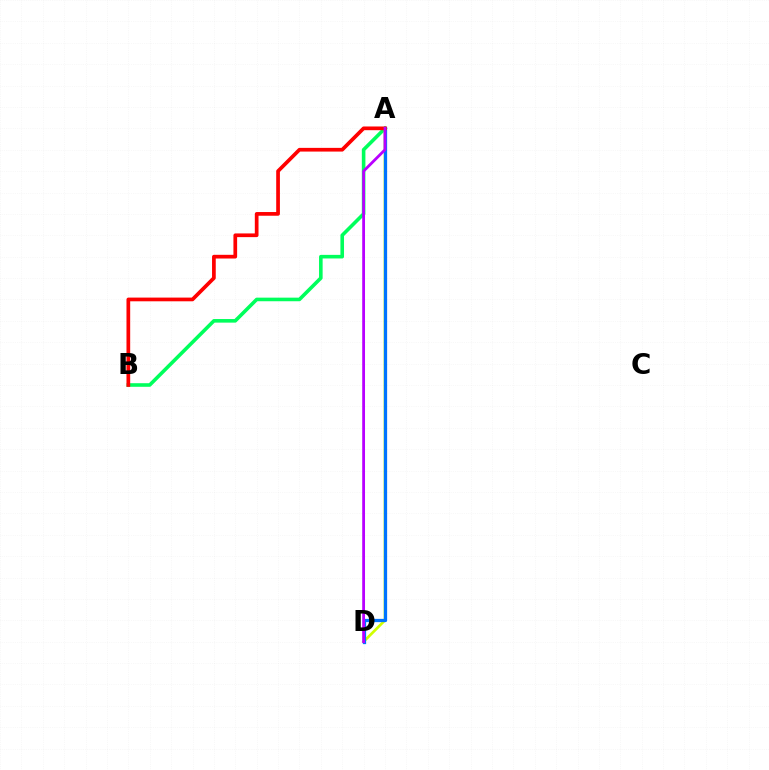{('A', 'B'): [{'color': '#00ff5c', 'line_style': 'solid', 'thickness': 2.59}, {'color': '#ff0000', 'line_style': 'solid', 'thickness': 2.67}], ('A', 'D'): [{'color': '#d1ff00', 'line_style': 'solid', 'thickness': 1.94}, {'color': '#0074ff', 'line_style': 'solid', 'thickness': 2.35}, {'color': '#b900ff', 'line_style': 'solid', 'thickness': 2.02}]}